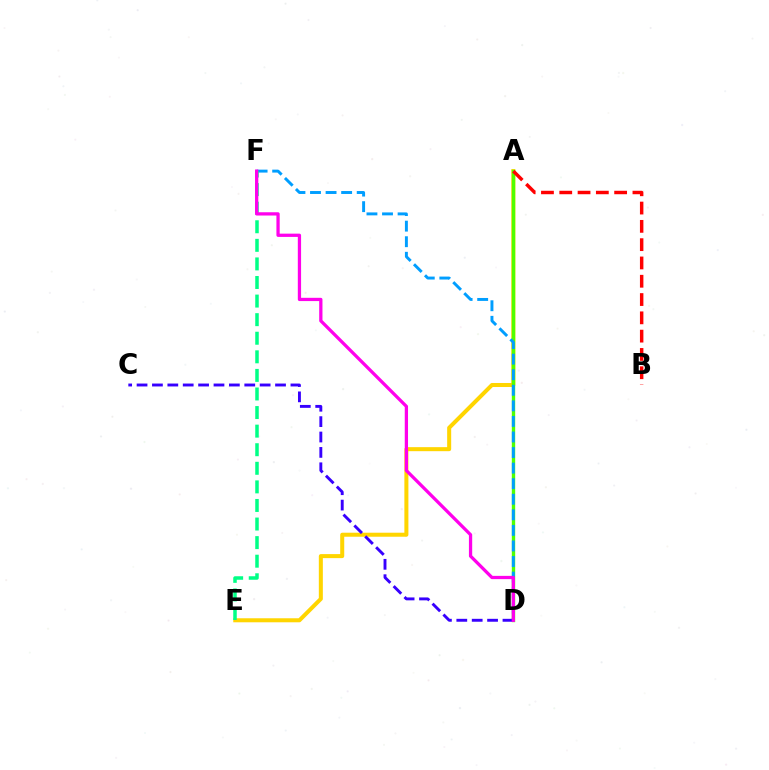{('A', 'E'): [{'color': '#ffd500', 'line_style': 'solid', 'thickness': 2.9}], ('A', 'D'): [{'color': '#4fff00', 'line_style': 'solid', 'thickness': 2.42}], ('D', 'F'): [{'color': '#009eff', 'line_style': 'dashed', 'thickness': 2.11}, {'color': '#ff00ed', 'line_style': 'solid', 'thickness': 2.35}], ('C', 'D'): [{'color': '#3700ff', 'line_style': 'dashed', 'thickness': 2.09}], ('A', 'B'): [{'color': '#ff0000', 'line_style': 'dashed', 'thickness': 2.49}], ('E', 'F'): [{'color': '#00ff86', 'line_style': 'dashed', 'thickness': 2.52}]}